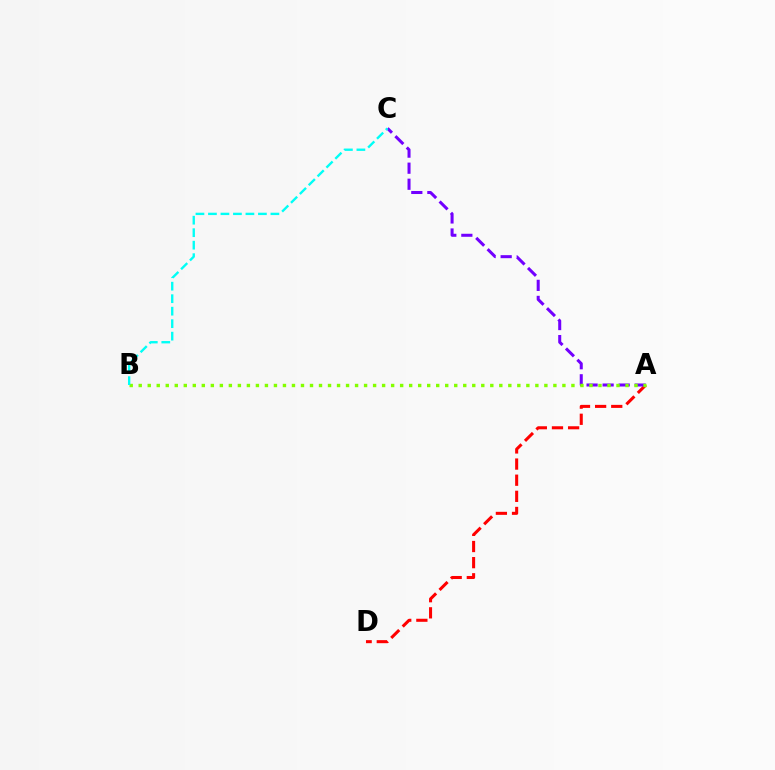{('A', 'D'): [{'color': '#ff0000', 'line_style': 'dashed', 'thickness': 2.19}], ('A', 'C'): [{'color': '#7200ff', 'line_style': 'dashed', 'thickness': 2.18}], ('A', 'B'): [{'color': '#84ff00', 'line_style': 'dotted', 'thickness': 2.45}], ('B', 'C'): [{'color': '#00fff6', 'line_style': 'dashed', 'thickness': 1.7}]}